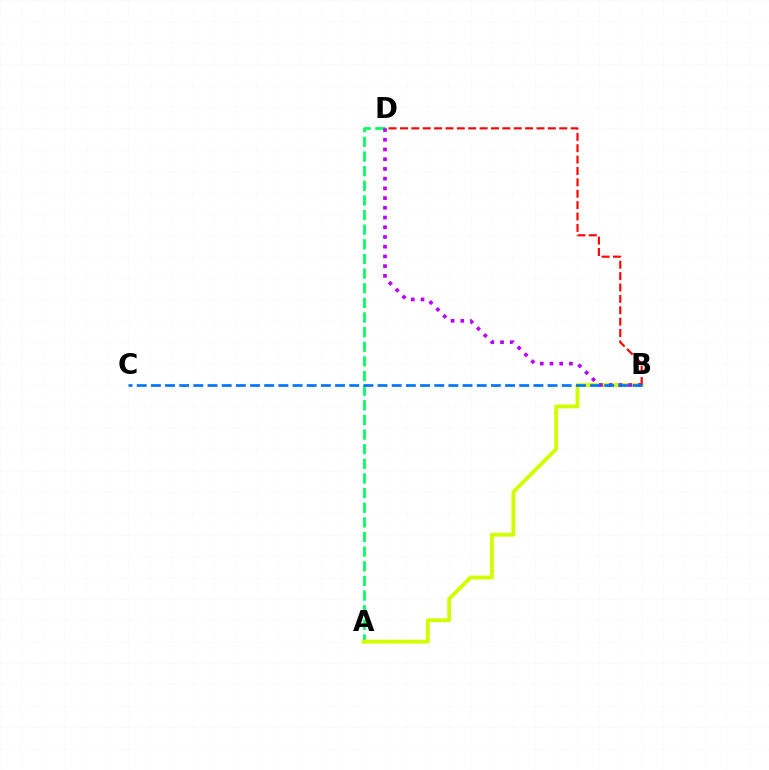{('A', 'D'): [{'color': '#00ff5c', 'line_style': 'dashed', 'thickness': 1.99}], ('A', 'B'): [{'color': '#d1ff00', 'line_style': 'solid', 'thickness': 2.79}], ('B', 'D'): [{'color': '#ff0000', 'line_style': 'dashed', 'thickness': 1.55}, {'color': '#b900ff', 'line_style': 'dotted', 'thickness': 2.64}], ('B', 'C'): [{'color': '#0074ff', 'line_style': 'dashed', 'thickness': 1.92}]}